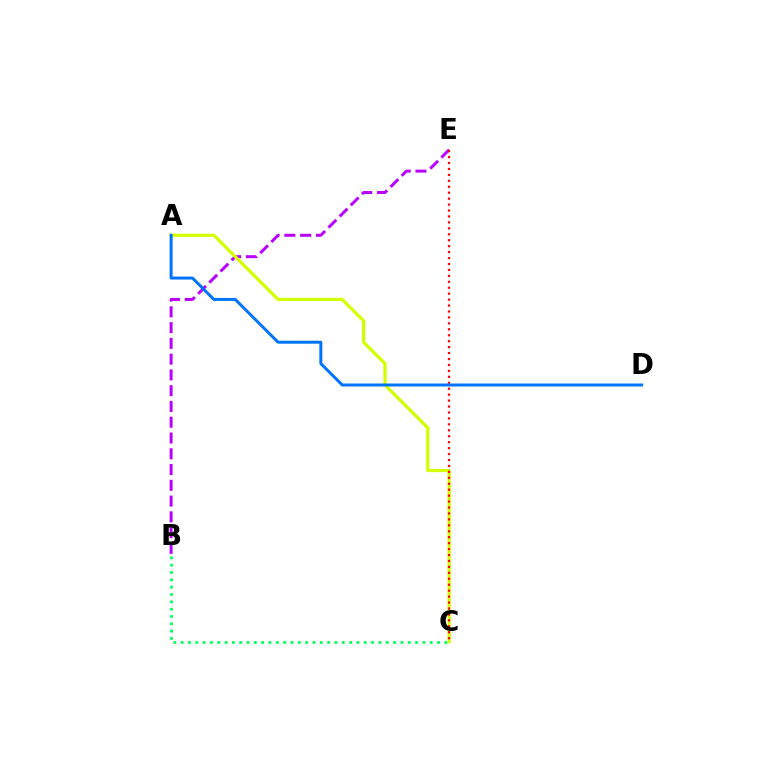{('B', 'E'): [{'color': '#b900ff', 'line_style': 'dashed', 'thickness': 2.14}], ('A', 'C'): [{'color': '#d1ff00', 'line_style': 'solid', 'thickness': 2.32}], ('B', 'C'): [{'color': '#00ff5c', 'line_style': 'dotted', 'thickness': 1.99}], ('C', 'E'): [{'color': '#ff0000', 'line_style': 'dotted', 'thickness': 1.61}], ('A', 'D'): [{'color': '#0074ff', 'line_style': 'solid', 'thickness': 2.14}]}